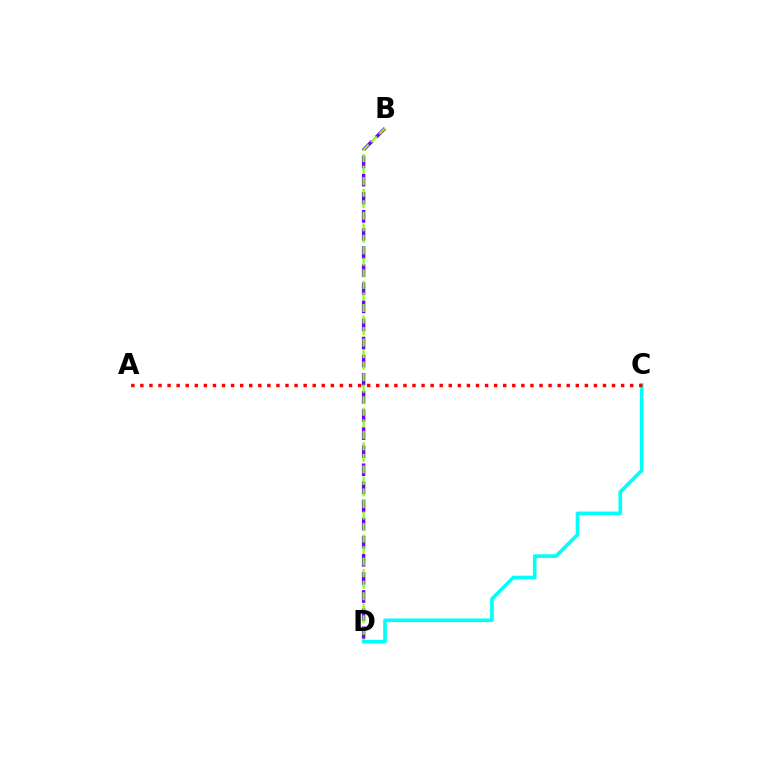{('B', 'D'): [{'color': '#7200ff', 'line_style': 'dashed', 'thickness': 2.46}, {'color': '#84ff00', 'line_style': 'dashed', 'thickness': 1.57}], ('C', 'D'): [{'color': '#00fff6', 'line_style': 'solid', 'thickness': 2.6}], ('A', 'C'): [{'color': '#ff0000', 'line_style': 'dotted', 'thickness': 2.46}]}